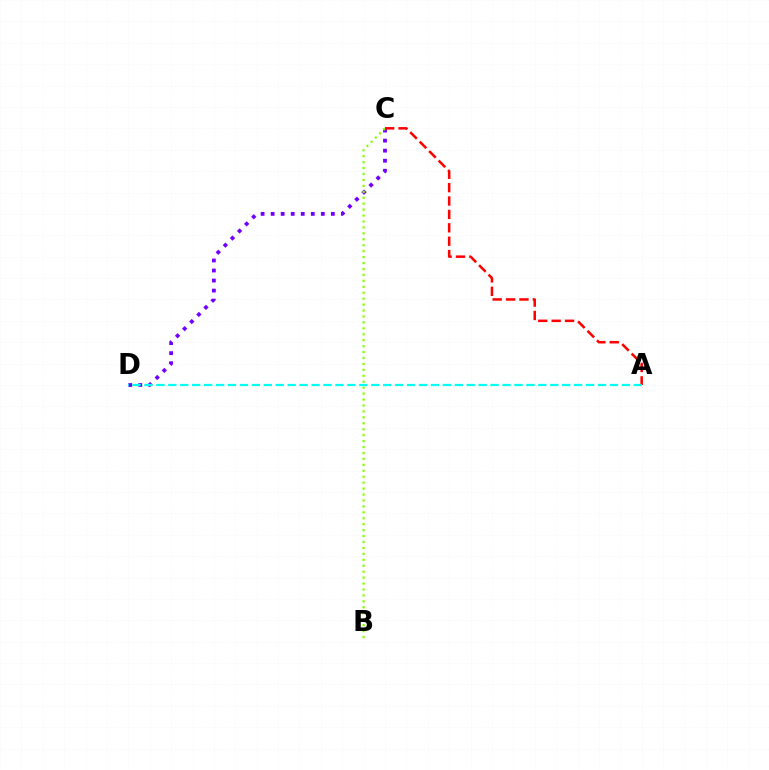{('C', 'D'): [{'color': '#7200ff', 'line_style': 'dotted', 'thickness': 2.73}], ('B', 'C'): [{'color': '#84ff00', 'line_style': 'dotted', 'thickness': 1.61}], ('A', 'C'): [{'color': '#ff0000', 'line_style': 'dashed', 'thickness': 1.82}], ('A', 'D'): [{'color': '#00fff6', 'line_style': 'dashed', 'thickness': 1.62}]}